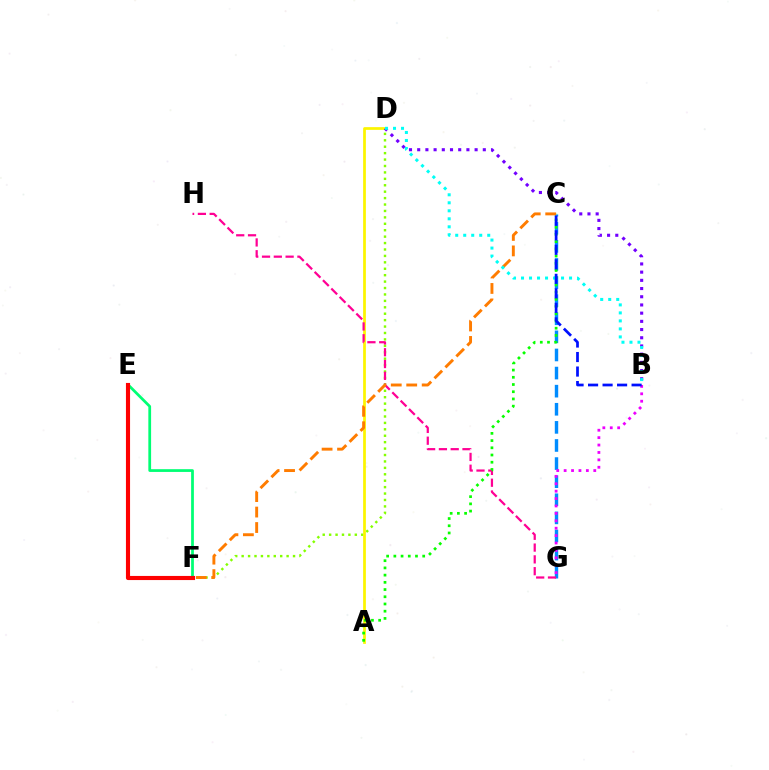{('C', 'G'): [{'color': '#008cff', 'line_style': 'dashed', 'thickness': 2.46}], ('B', 'G'): [{'color': '#ee00ff', 'line_style': 'dotted', 'thickness': 2.01}], ('D', 'F'): [{'color': '#84ff00', 'line_style': 'dotted', 'thickness': 1.75}], ('A', 'D'): [{'color': '#fcf500', 'line_style': 'solid', 'thickness': 1.97}], ('G', 'H'): [{'color': '#ff0094', 'line_style': 'dashed', 'thickness': 1.6}], ('E', 'F'): [{'color': '#00ff74', 'line_style': 'solid', 'thickness': 1.98}, {'color': '#ff0000', 'line_style': 'solid', 'thickness': 2.96}], ('A', 'C'): [{'color': '#08ff00', 'line_style': 'dotted', 'thickness': 1.96}], ('B', 'D'): [{'color': '#7200ff', 'line_style': 'dotted', 'thickness': 2.23}, {'color': '#00fff6', 'line_style': 'dotted', 'thickness': 2.17}], ('C', 'F'): [{'color': '#ff7c00', 'line_style': 'dashed', 'thickness': 2.1}], ('B', 'C'): [{'color': '#0010ff', 'line_style': 'dashed', 'thickness': 1.97}]}